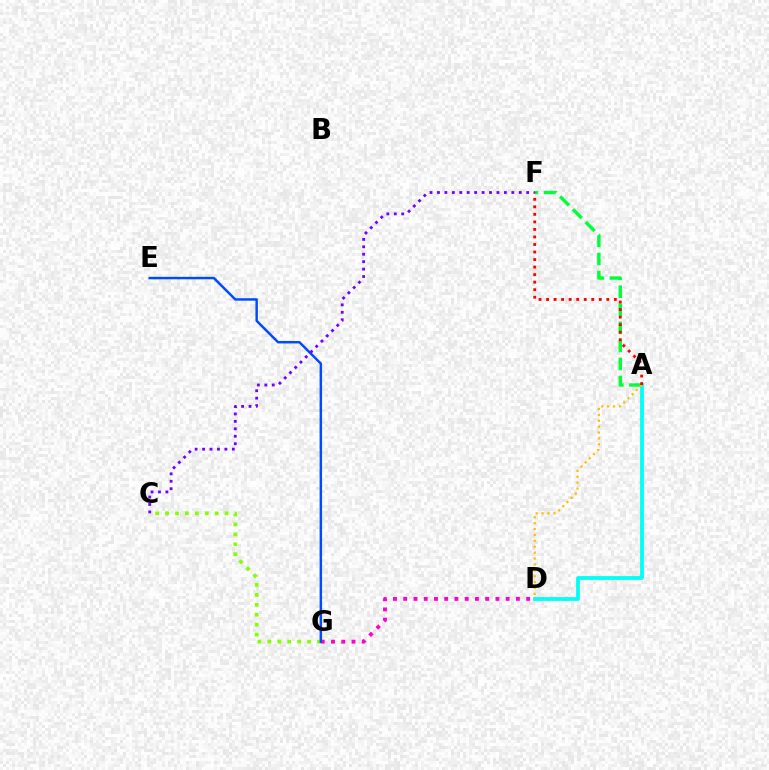{('C', 'G'): [{'color': '#84ff00', 'line_style': 'dotted', 'thickness': 2.69}], ('D', 'G'): [{'color': '#ff00cf', 'line_style': 'dotted', 'thickness': 2.78}], ('A', 'F'): [{'color': '#00ff39', 'line_style': 'dashed', 'thickness': 2.45}, {'color': '#ff0000', 'line_style': 'dotted', 'thickness': 2.05}], ('A', 'D'): [{'color': '#00fff6', 'line_style': 'solid', 'thickness': 2.72}, {'color': '#ffbd00', 'line_style': 'dotted', 'thickness': 1.6}], ('E', 'G'): [{'color': '#004bff', 'line_style': 'solid', 'thickness': 1.77}], ('C', 'F'): [{'color': '#7200ff', 'line_style': 'dotted', 'thickness': 2.02}]}